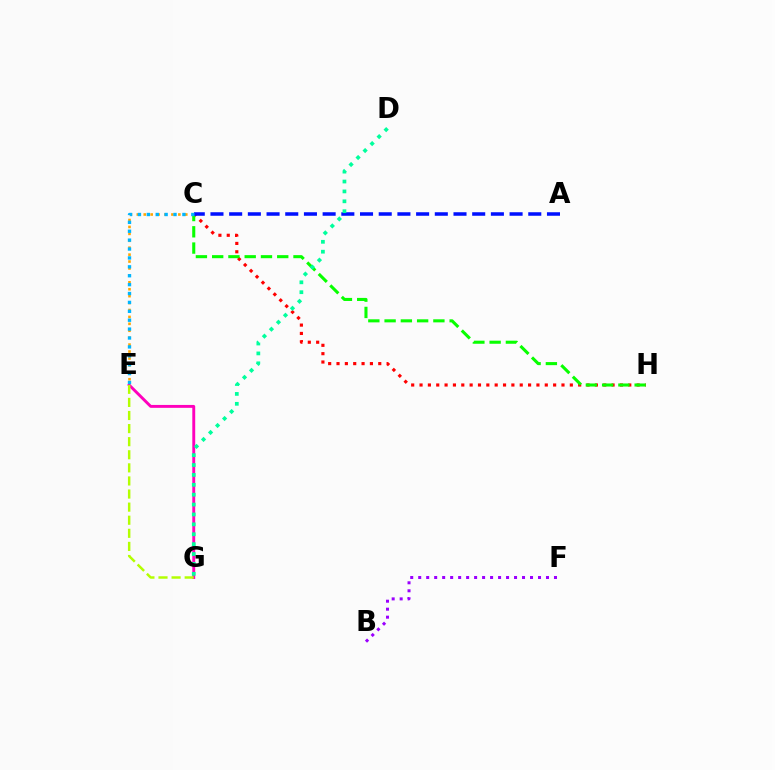{('C', 'E'): [{'color': '#ffa500', 'line_style': 'dotted', 'thickness': 1.88}, {'color': '#00b5ff', 'line_style': 'dotted', 'thickness': 2.42}], ('C', 'H'): [{'color': '#ff0000', 'line_style': 'dotted', 'thickness': 2.27}, {'color': '#08ff00', 'line_style': 'dashed', 'thickness': 2.21}], ('E', 'G'): [{'color': '#ff00bd', 'line_style': 'solid', 'thickness': 2.09}, {'color': '#b3ff00', 'line_style': 'dashed', 'thickness': 1.78}], ('A', 'C'): [{'color': '#0010ff', 'line_style': 'dashed', 'thickness': 2.54}], ('B', 'F'): [{'color': '#9b00ff', 'line_style': 'dotted', 'thickness': 2.17}], ('D', 'G'): [{'color': '#00ff9d', 'line_style': 'dotted', 'thickness': 2.69}]}